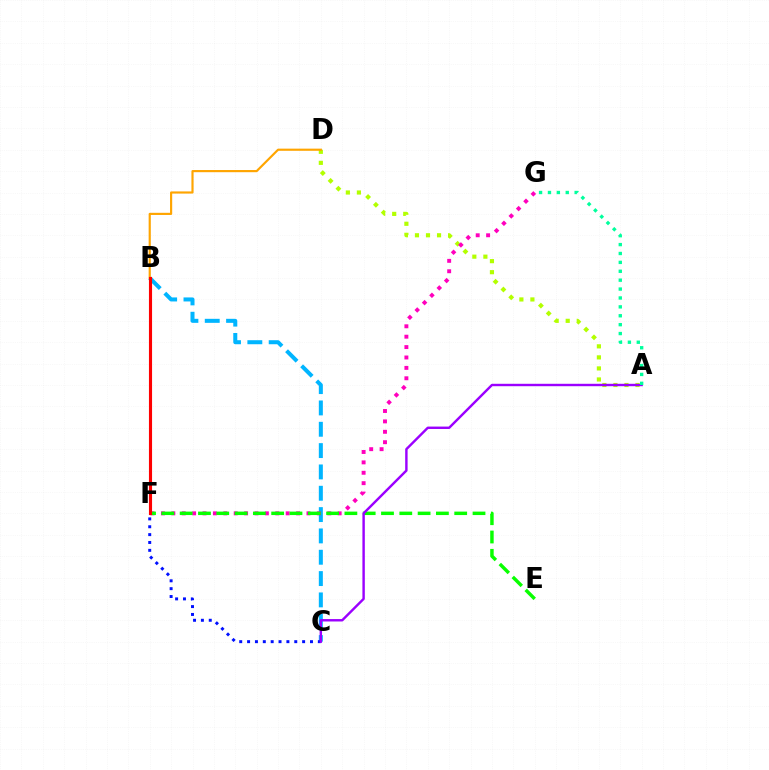{('B', 'C'): [{'color': '#00b5ff', 'line_style': 'dashed', 'thickness': 2.9}], ('A', 'D'): [{'color': '#b3ff00', 'line_style': 'dotted', 'thickness': 3.0}], ('C', 'F'): [{'color': '#0010ff', 'line_style': 'dotted', 'thickness': 2.14}], ('F', 'G'): [{'color': '#ff00bd', 'line_style': 'dotted', 'thickness': 2.82}], ('E', 'F'): [{'color': '#08ff00', 'line_style': 'dashed', 'thickness': 2.49}], ('A', 'C'): [{'color': '#9b00ff', 'line_style': 'solid', 'thickness': 1.74}], ('B', 'D'): [{'color': '#ffa500', 'line_style': 'solid', 'thickness': 1.55}], ('B', 'F'): [{'color': '#ff0000', 'line_style': 'solid', 'thickness': 2.24}], ('A', 'G'): [{'color': '#00ff9d', 'line_style': 'dotted', 'thickness': 2.42}]}